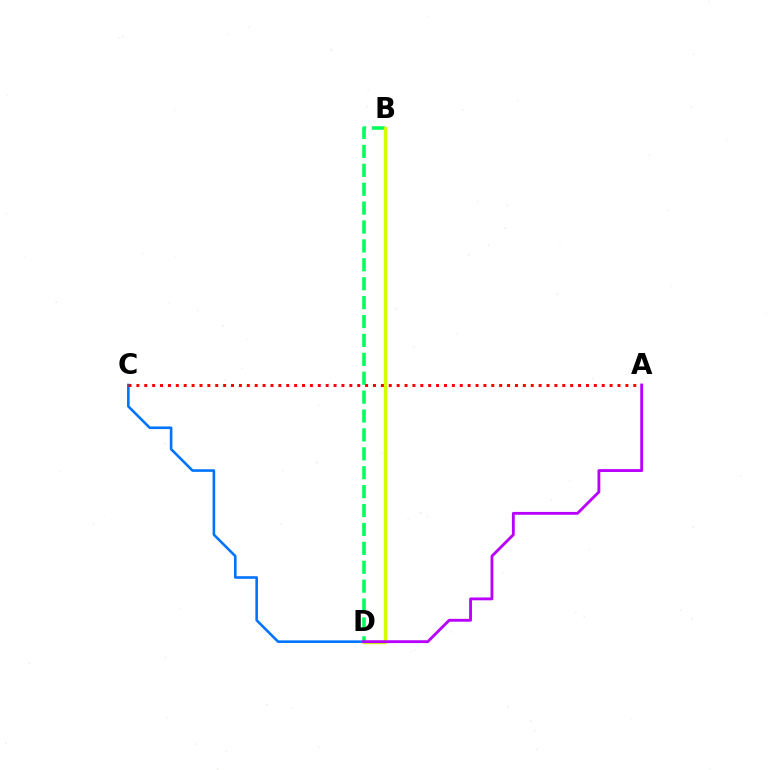{('B', 'D'): [{'color': '#00ff5c', 'line_style': 'dashed', 'thickness': 2.57}, {'color': '#d1ff00', 'line_style': 'solid', 'thickness': 2.45}], ('C', 'D'): [{'color': '#0074ff', 'line_style': 'solid', 'thickness': 1.88}], ('A', 'C'): [{'color': '#ff0000', 'line_style': 'dotted', 'thickness': 2.14}], ('A', 'D'): [{'color': '#b900ff', 'line_style': 'solid', 'thickness': 2.05}]}